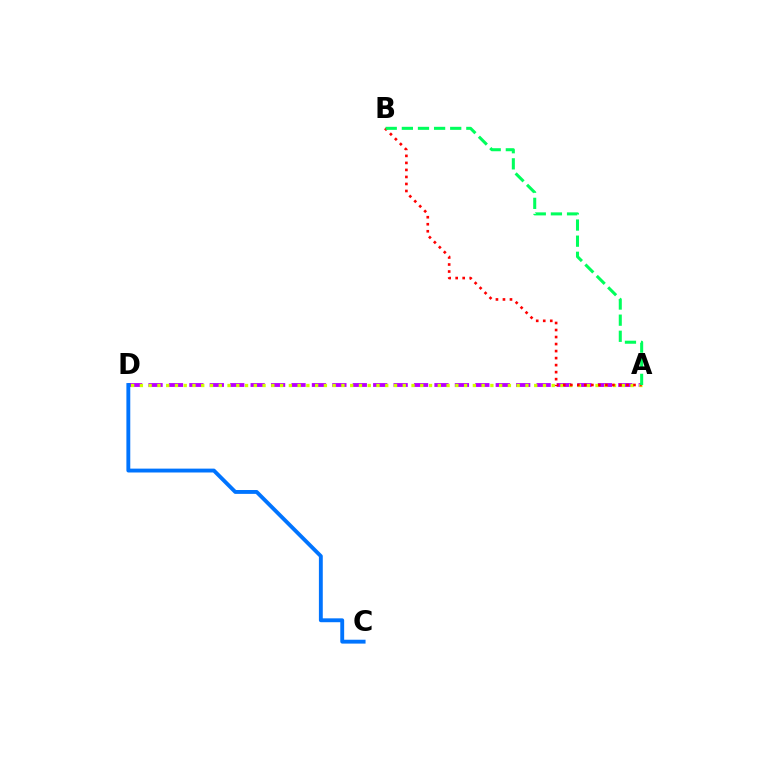{('A', 'D'): [{'color': '#b900ff', 'line_style': 'dashed', 'thickness': 2.77}, {'color': '#d1ff00', 'line_style': 'dotted', 'thickness': 2.38}], ('A', 'B'): [{'color': '#ff0000', 'line_style': 'dotted', 'thickness': 1.91}, {'color': '#00ff5c', 'line_style': 'dashed', 'thickness': 2.19}], ('C', 'D'): [{'color': '#0074ff', 'line_style': 'solid', 'thickness': 2.79}]}